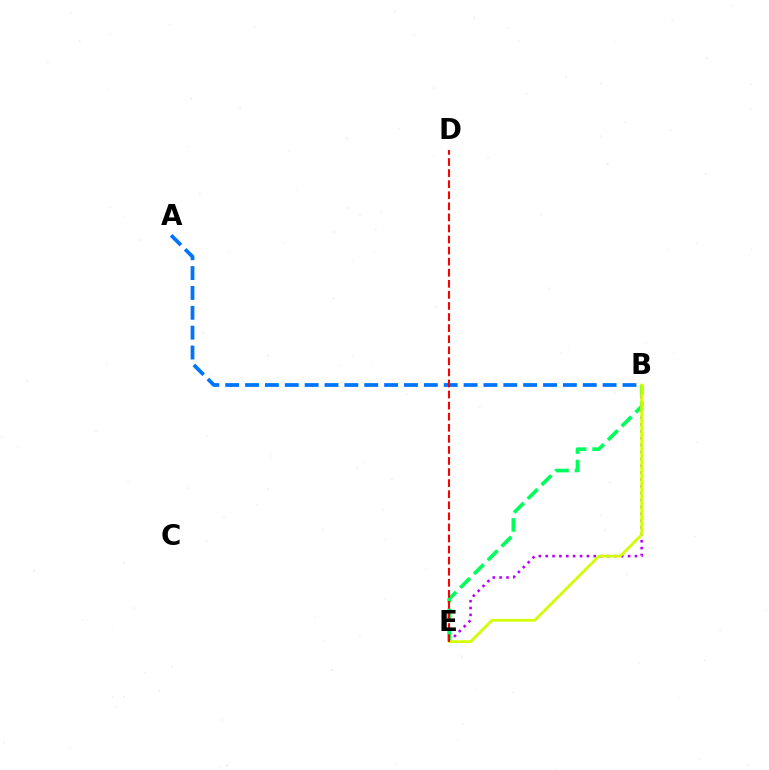{('B', 'E'): [{'color': '#b900ff', 'line_style': 'dotted', 'thickness': 1.87}, {'color': '#00ff5c', 'line_style': 'dashed', 'thickness': 2.65}, {'color': '#d1ff00', 'line_style': 'solid', 'thickness': 1.96}], ('A', 'B'): [{'color': '#0074ff', 'line_style': 'dashed', 'thickness': 2.7}], ('D', 'E'): [{'color': '#ff0000', 'line_style': 'dashed', 'thickness': 1.5}]}